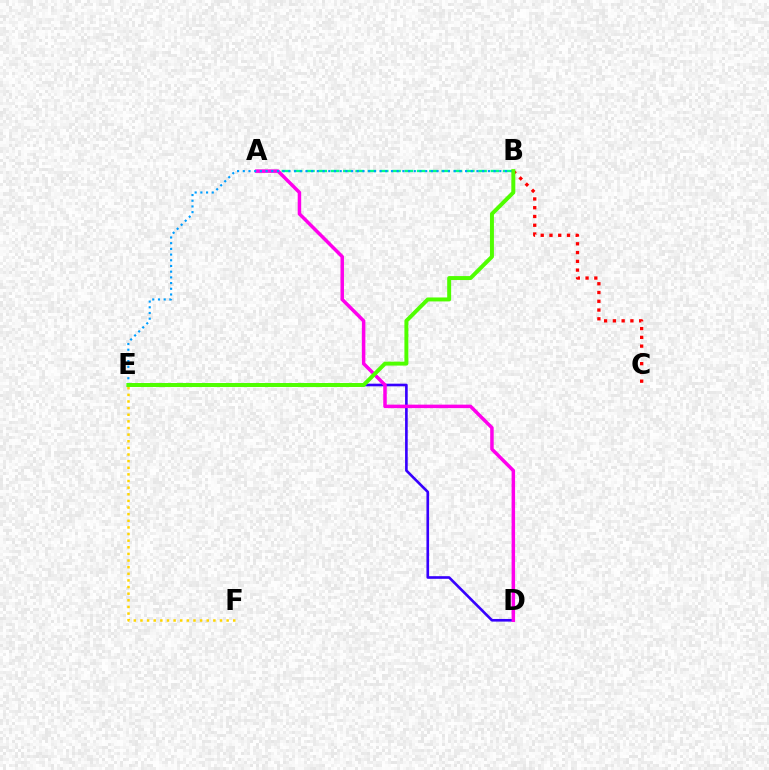{('D', 'E'): [{'color': '#3700ff', 'line_style': 'solid', 'thickness': 1.9}], ('B', 'C'): [{'color': '#ff0000', 'line_style': 'dotted', 'thickness': 2.38}], ('A', 'B'): [{'color': '#00ff86', 'line_style': 'dashed', 'thickness': 1.67}], ('E', 'F'): [{'color': '#ffd500', 'line_style': 'dotted', 'thickness': 1.8}], ('A', 'D'): [{'color': '#ff00ed', 'line_style': 'solid', 'thickness': 2.52}], ('B', 'E'): [{'color': '#009eff', 'line_style': 'dotted', 'thickness': 1.55}, {'color': '#4fff00', 'line_style': 'solid', 'thickness': 2.85}]}